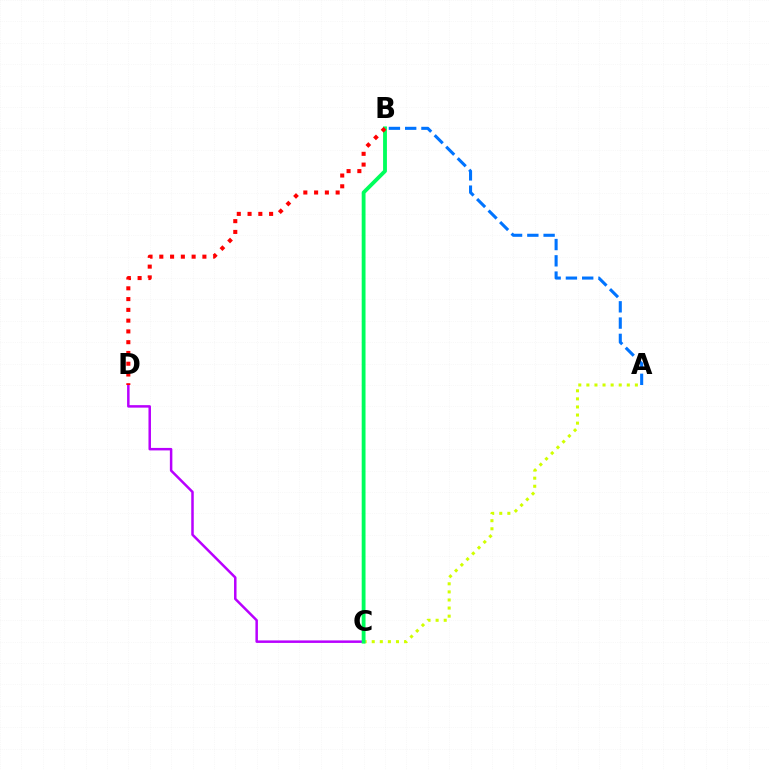{('A', 'C'): [{'color': '#d1ff00', 'line_style': 'dotted', 'thickness': 2.2}], ('A', 'B'): [{'color': '#0074ff', 'line_style': 'dashed', 'thickness': 2.21}], ('C', 'D'): [{'color': '#b900ff', 'line_style': 'solid', 'thickness': 1.8}], ('B', 'C'): [{'color': '#00ff5c', 'line_style': 'solid', 'thickness': 2.76}], ('B', 'D'): [{'color': '#ff0000', 'line_style': 'dotted', 'thickness': 2.93}]}